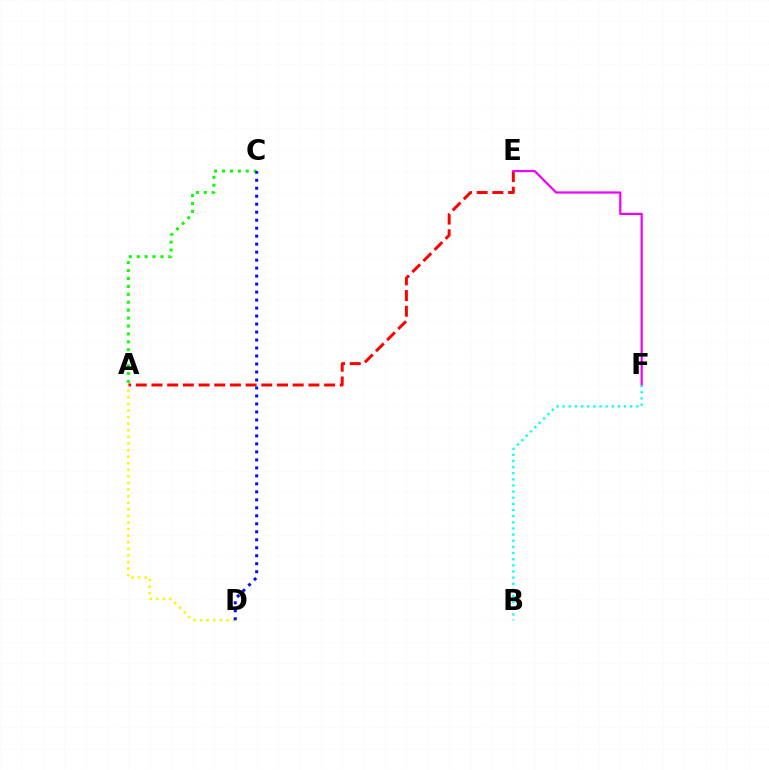{('A', 'E'): [{'color': '#ff0000', 'line_style': 'dashed', 'thickness': 2.13}], ('E', 'F'): [{'color': '#ee00ff', 'line_style': 'solid', 'thickness': 1.59}], ('A', 'C'): [{'color': '#08ff00', 'line_style': 'dotted', 'thickness': 2.15}], ('A', 'D'): [{'color': '#fcf500', 'line_style': 'dotted', 'thickness': 1.79}], ('B', 'F'): [{'color': '#00fff6', 'line_style': 'dotted', 'thickness': 1.67}], ('C', 'D'): [{'color': '#0010ff', 'line_style': 'dotted', 'thickness': 2.17}]}